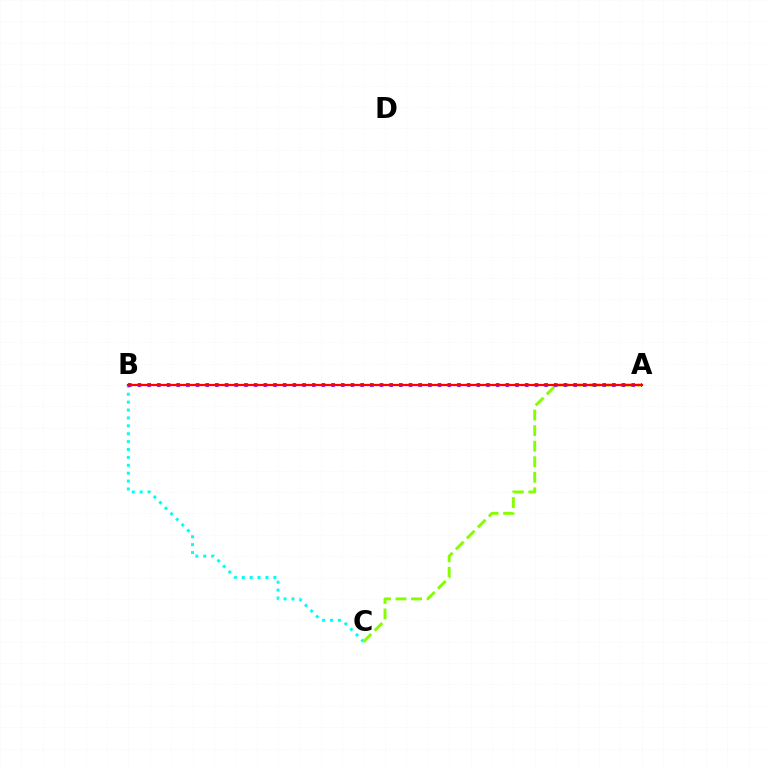{('B', 'C'): [{'color': '#00fff6', 'line_style': 'dotted', 'thickness': 2.15}], ('A', 'C'): [{'color': '#84ff00', 'line_style': 'dashed', 'thickness': 2.11}], ('A', 'B'): [{'color': '#7200ff', 'line_style': 'dotted', 'thickness': 2.63}, {'color': '#ff0000', 'line_style': 'solid', 'thickness': 1.61}]}